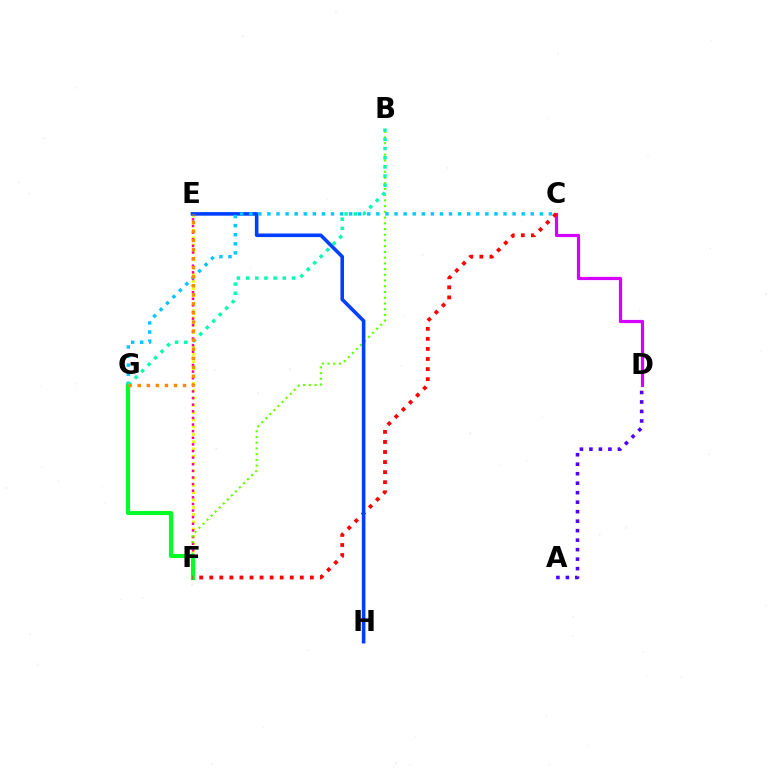{('E', 'F'): [{'color': '#eeff00', 'line_style': 'dotted', 'thickness': 1.98}, {'color': '#ff00a0', 'line_style': 'dotted', 'thickness': 1.8}], ('B', 'F'): [{'color': '#66ff00', 'line_style': 'dotted', 'thickness': 1.56}], ('C', 'D'): [{'color': '#d600ff', 'line_style': 'solid', 'thickness': 2.3}], ('F', 'G'): [{'color': '#00ff27', 'line_style': 'solid', 'thickness': 2.98}], ('C', 'F'): [{'color': '#ff0000', 'line_style': 'dotted', 'thickness': 2.73}], ('E', 'H'): [{'color': '#003fff', 'line_style': 'solid', 'thickness': 2.58}], ('C', 'G'): [{'color': '#00c7ff', 'line_style': 'dotted', 'thickness': 2.47}], ('A', 'D'): [{'color': '#4f00ff', 'line_style': 'dotted', 'thickness': 2.58}], ('B', 'G'): [{'color': '#00ffaf', 'line_style': 'dotted', 'thickness': 2.49}], ('E', 'G'): [{'color': '#ff8800', 'line_style': 'dotted', 'thickness': 2.46}]}